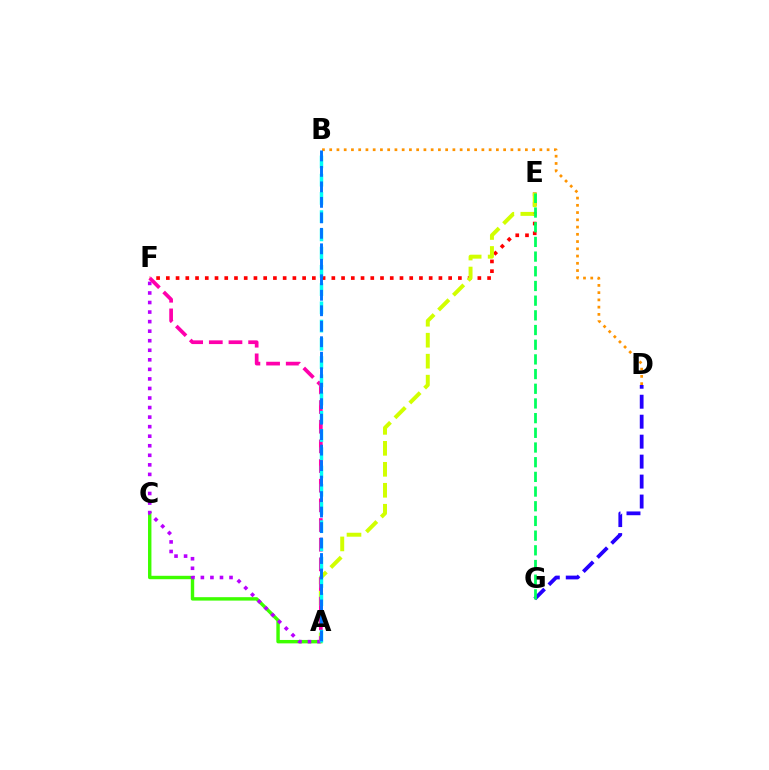{('A', 'C'): [{'color': '#3dff00', 'line_style': 'solid', 'thickness': 2.46}], ('E', 'F'): [{'color': '#ff0000', 'line_style': 'dotted', 'thickness': 2.65}], ('A', 'E'): [{'color': '#d1ff00', 'line_style': 'dashed', 'thickness': 2.85}], ('D', 'G'): [{'color': '#2500ff', 'line_style': 'dashed', 'thickness': 2.71}], ('A', 'F'): [{'color': '#b900ff', 'line_style': 'dotted', 'thickness': 2.59}, {'color': '#ff00ac', 'line_style': 'dashed', 'thickness': 2.67}], ('B', 'D'): [{'color': '#ff9400', 'line_style': 'dotted', 'thickness': 1.97}], ('E', 'G'): [{'color': '#00ff5c', 'line_style': 'dashed', 'thickness': 2.0}], ('A', 'B'): [{'color': '#00fff6', 'line_style': 'dashed', 'thickness': 2.48}, {'color': '#0074ff', 'line_style': 'dashed', 'thickness': 2.1}]}